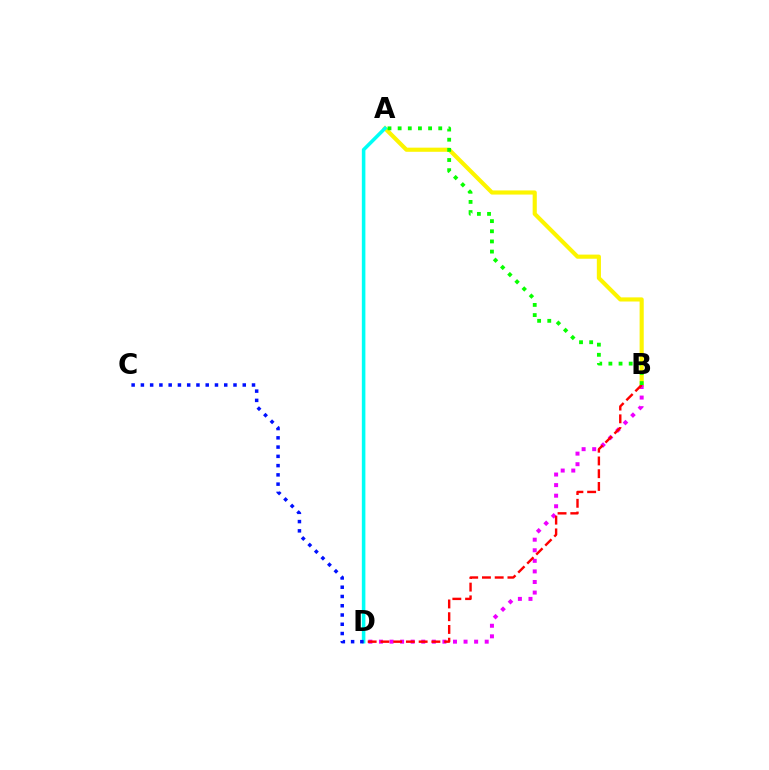{('A', 'B'): [{'color': '#fcf500', 'line_style': 'solid', 'thickness': 2.97}, {'color': '#08ff00', 'line_style': 'dotted', 'thickness': 2.76}], ('B', 'D'): [{'color': '#ee00ff', 'line_style': 'dotted', 'thickness': 2.87}, {'color': '#ff0000', 'line_style': 'dashed', 'thickness': 1.73}], ('A', 'D'): [{'color': '#00fff6', 'line_style': 'solid', 'thickness': 2.56}], ('C', 'D'): [{'color': '#0010ff', 'line_style': 'dotted', 'thickness': 2.52}]}